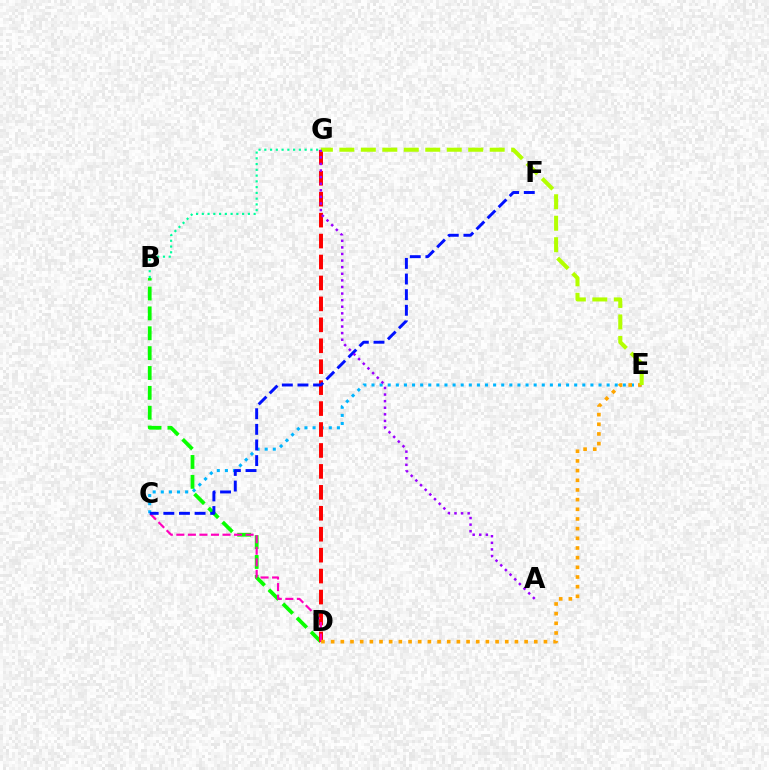{('B', 'G'): [{'color': '#00ff9d', 'line_style': 'dotted', 'thickness': 1.56}], ('C', 'E'): [{'color': '#00b5ff', 'line_style': 'dotted', 'thickness': 2.2}], ('B', 'D'): [{'color': '#08ff00', 'line_style': 'dashed', 'thickness': 2.7}], ('D', 'G'): [{'color': '#ff0000', 'line_style': 'dashed', 'thickness': 2.84}], ('C', 'D'): [{'color': '#ff00bd', 'line_style': 'dashed', 'thickness': 1.57}], ('D', 'E'): [{'color': '#ffa500', 'line_style': 'dotted', 'thickness': 2.63}], ('C', 'F'): [{'color': '#0010ff', 'line_style': 'dashed', 'thickness': 2.12}], ('E', 'G'): [{'color': '#b3ff00', 'line_style': 'dashed', 'thickness': 2.92}], ('A', 'G'): [{'color': '#9b00ff', 'line_style': 'dotted', 'thickness': 1.79}]}